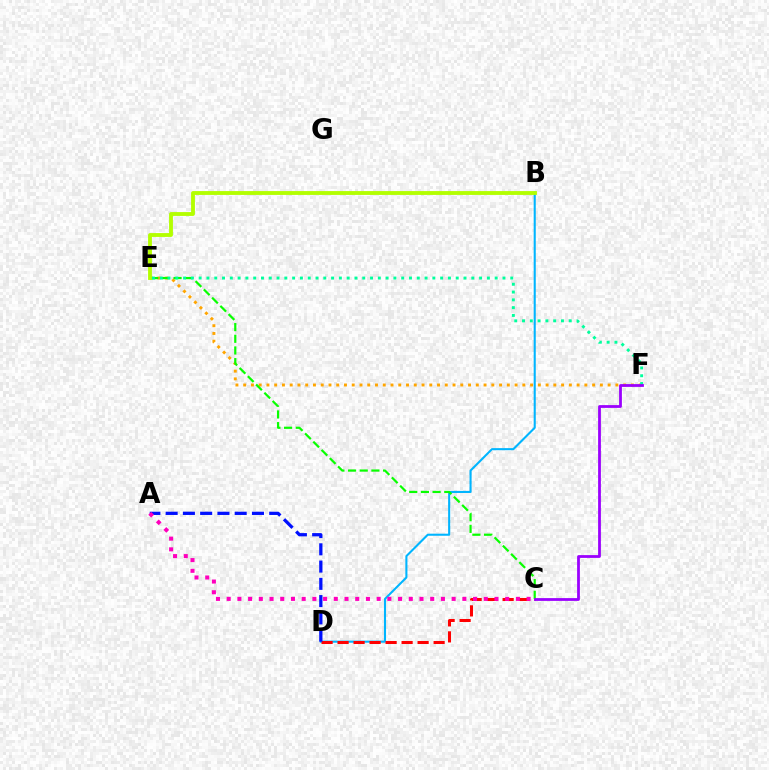{('B', 'D'): [{'color': '#00b5ff', 'line_style': 'solid', 'thickness': 1.5}], ('E', 'F'): [{'color': '#ffa500', 'line_style': 'dotted', 'thickness': 2.11}, {'color': '#00ff9d', 'line_style': 'dotted', 'thickness': 2.12}], ('C', 'D'): [{'color': '#ff0000', 'line_style': 'dashed', 'thickness': 2.17}], ('C', 'E'): [{'color': '#08ff00', 'line_style': 'dashed', 'thickness': 1.59}], ('A', 'D'): [{'color': '#0010ff', 'line_style': 'dashed', 'thickness': 2.35}], ('A', 'C'): [{'color': '#ff00bd', 'line_style': 'dotted', 'thickness': 2.91}], ('B', 'E'): [{'color': '#b3ff00', 'line_style': 'solid', 'thickness': 2.77}], ('C', 'F'): [{'color': '#9b00ff', 'line_style': 'solid', 'thickness': 2.0}]}